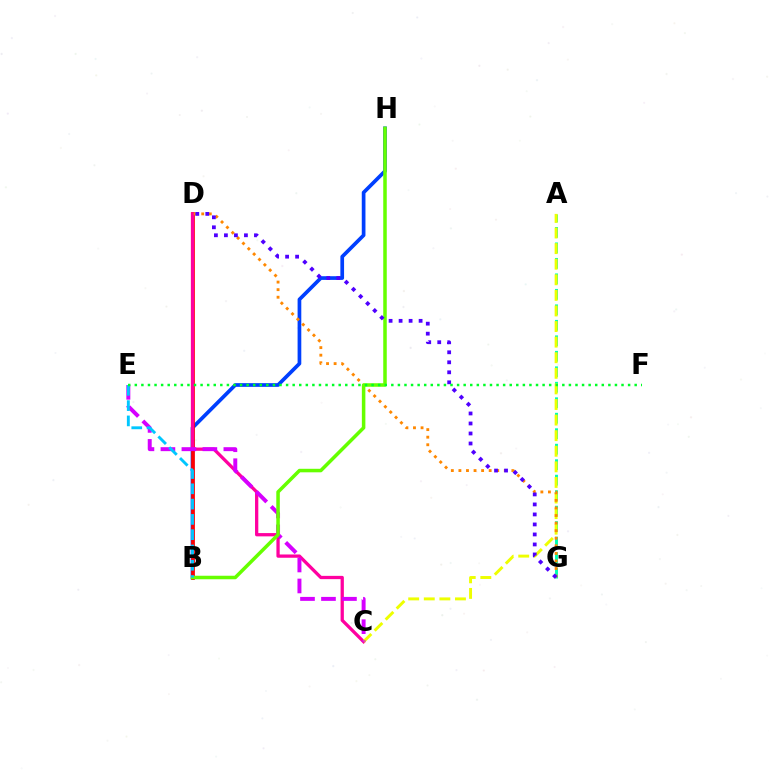{('B', 'H'): [{'color': '#003fff', 'line_style': 'solid', 'thickness': 2.66}, {'color': '#66ff00', 'line_style': 'solid', 'thickness': 2.53}], ('B', 'D'): [{'color': '#ff0000', 'line_style': 'solid', 'thickness': 2.65}], ('A', 'G'): [{'color': '#00ffaf', 'line_style': 'dashed', 'thickness': 2.1}], ('C', 'D'): [{'color': '#ff00a0', 'line_style': 'solid', 'thickness': 2.36}], ('A', 'C'): [{'color': '#eeff00', 'line_style': 'dashed', 'thickness': 2.12}], ('D', 'G'): [{'color': '#ff8800', 'line_style': 'dotted', 'thickness': 2.06}, {'color': '#4f00ff', 'line_style': 'dotted', 'thickness': 2.72}], ('C', 'E'): [{'color': '#d600ff', 'line_style': 'dashed', 'thickness': 2.85}], ('B', 'E'): [{'color': '#00c7ff', 'line_style': 'dashed', 'thickness': 2.08}], ('E', 'F'): [{'color': '#00ff27', 'line_style': 'dotted', 'thickness': 1.79}]}